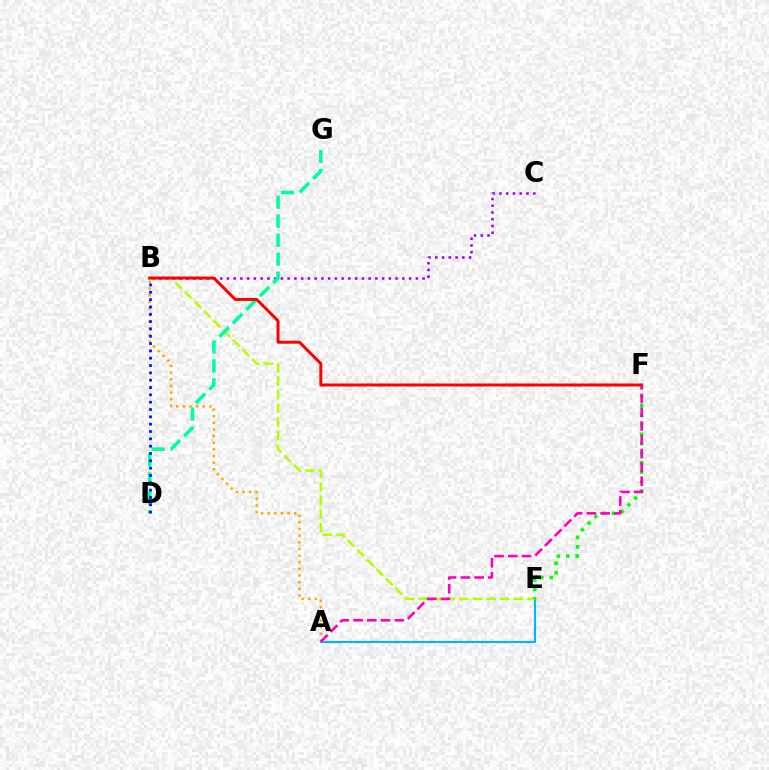{('A', 'E'): [{'color': '#00b5ff', 'line_style': 'solid', 'thickness': 1.53}], ('B', 'C'): [{'color': '#9b00ff', 'line_style': 'dotted', 'thickness': 1.83}], ('A', 'B'): [{'color': '#ffa500', 'line_style': 'dotted', 'thickness': 1.8}], ('B', 'E'): [{'color': '#b3ff00', 'line_style': 'dashed', 'thickness': 1.85}], ('D', 'G'): [{'color': '#00ff9d', 'line_style': 'dashed', 'thickness': 2.58}], ('E', 'F'): [{'color': '#08ff00', 'line_style': 'dotted', 'thickness': 2.58}], ('B', 'D'): [{'color': '#0010ff', 'line_style': 'dotted', 'thickness': 1.99}], ('B', 'F'): [{'color': '#ff0000', 'line_style': 'solid', 'thickness': 2.16}], ('A', 'F'): [{'color': '#ff00bd', 'line_style': 'dashed', 'thickness': 1.87}]}